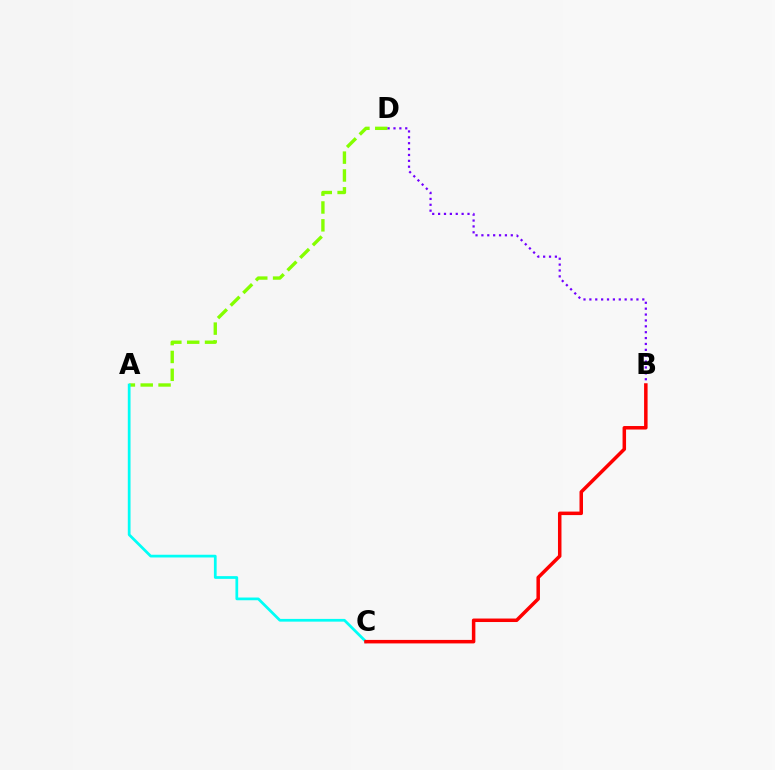{('A', 'D'): [{'color': '#84ff00', 'line_style': 'dashed', 'thickness': 2.42}], ('B', 'D'): [{'color': '#7200ff', 'line_style': 'dotted', 'thickness': 1.6}], ('A', 'C'): [{'color': '#00fff6', 'line_style': 'solid', 'thickness': 1.97}], ('B', 'C'): [{'color': '#ff0000', 'line_style': 'solid', 'thickness': 2.52}]}